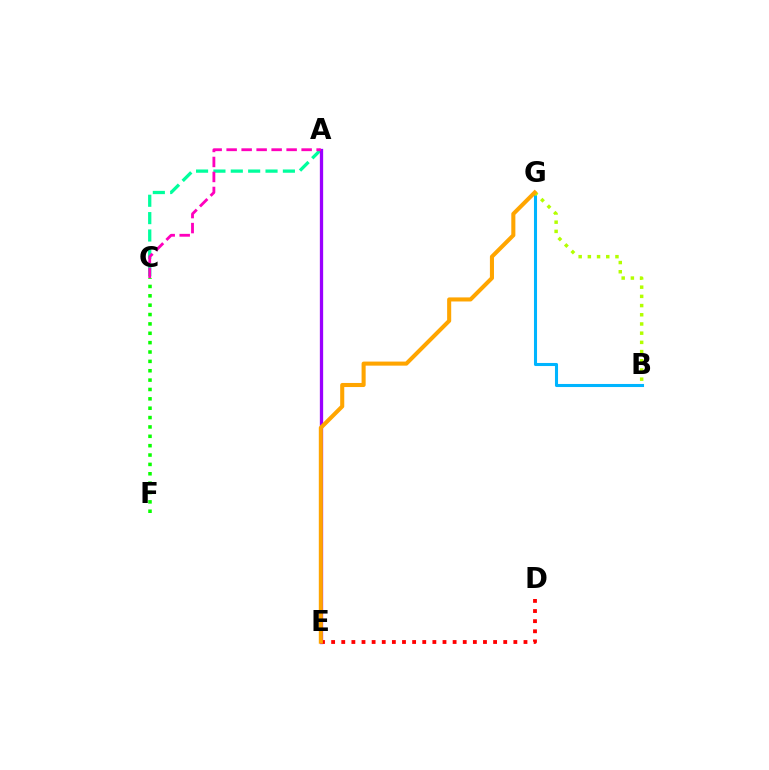{('B', 'G'): [{'color': '#00b5ff', 'line_style': 'solid', 'thickness': 2.21}, {'color': '#b3ff00', 'line_style': 'dotted', 'thickness': 2.5}], ('A', 'C'): [{'color': '#00ff9d', 'line_style': 'dashed', 'thickness': 2.36}, {'color': '#ff00bd', 'line_style': 'dashed', 'thickness': 2.04}], ('A', 'E'): [{'color': '#0010ff', 'line_style': 'solid', 'thickness': 1.9}, {'color': '#9b00ff', 'line_style': 'solid', 'thickness': 2.37}], ('D', 'E'): [{'color': '#ff0000', 'line_style': 'dotted', 'thickness': 2.75}], ('C', 'F'): [{'color': '#08ff00', 'line_style': 'dotted', 'thickness': 2.54}], ('E', 'G'): [{'color': '#ffa500', 'line_style': 'solid', 'thickness': 2.93}]}